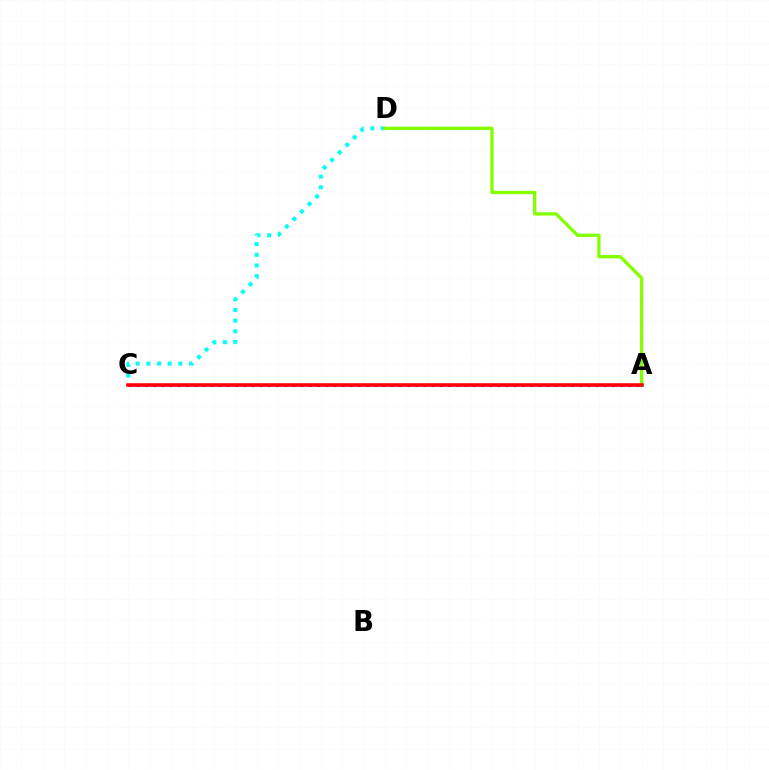{('C', 'D'): [{'color': '#00fff6', 'line_style': 'dotted', 'thickness': 2.9}], ('A', 'C'): [{'color': '#7200ff', 'line_style': 'dotted', 'thickness': 2.23}, {'color': '#ff0000', 'line_style': 'solid', 'thickness': 2.55}], ('A', 'D'): [{'color': '#84ff00', 'line_style': 'solid', 'thickness': 2.4}]}